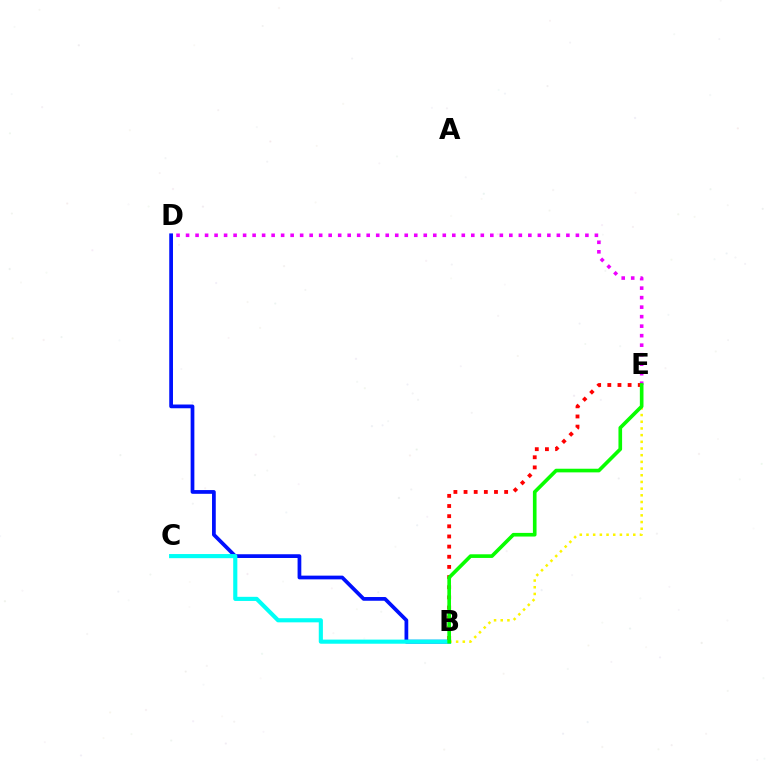{('B', 'D'): [{'color': '#0010ff', 'line_style': 'solid', 'thickness': 2.69}], ('B', 'C'): [{'color': '#00fff6', 'line_style': 'solid', 'thickness': 2.97}], ('D', 'E'): [{'color': '#ee00ff', 'line_style': 'dotted', 'thickness': 2.58}], ('B', 'E'): [{'color': '#ff0000', 'line_style': 'dotted', 'thickness': 2.76}, {'color': '#fcf500', 'line_style': 'dotted', 'thickness': 1.82}, {'color': '#08ff00', 'line_style': 'solid', 'thickness': 2.62}]}